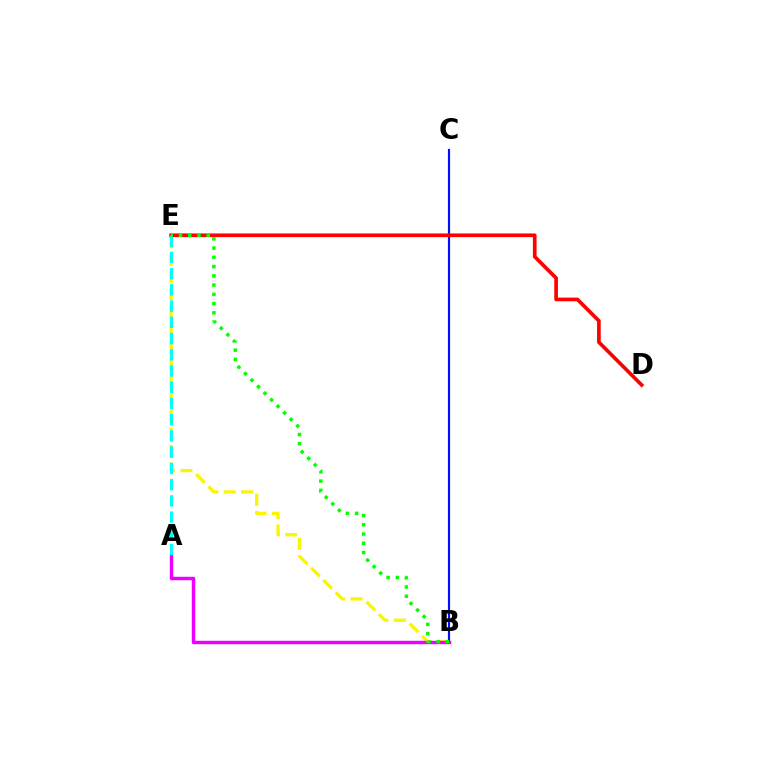{('B', 'E'): [{'color': '#fcf500', 'line_style': 'dashed', 'thickness': 2.36}, {'color': '#08ff00', 'line_style': 'dotted', 'thickness': 2.51}], ('B', 'C'): [{'color': '#0010ff', 'line_style': 'solid', 'thickness': 1.56}], ('A', 'B'): [{'color': '#ee00ff', 'line_style': 'solid', 'thickness': 2.46}], ('D', 'E'): [{'color': '#ff0000', 'line_style': 'solid', 'thickness': 2.64}], ('A', 'E'): [{'color': '#00fff6', 'line_style': 'dashed', 'thickness': 2.21}]}